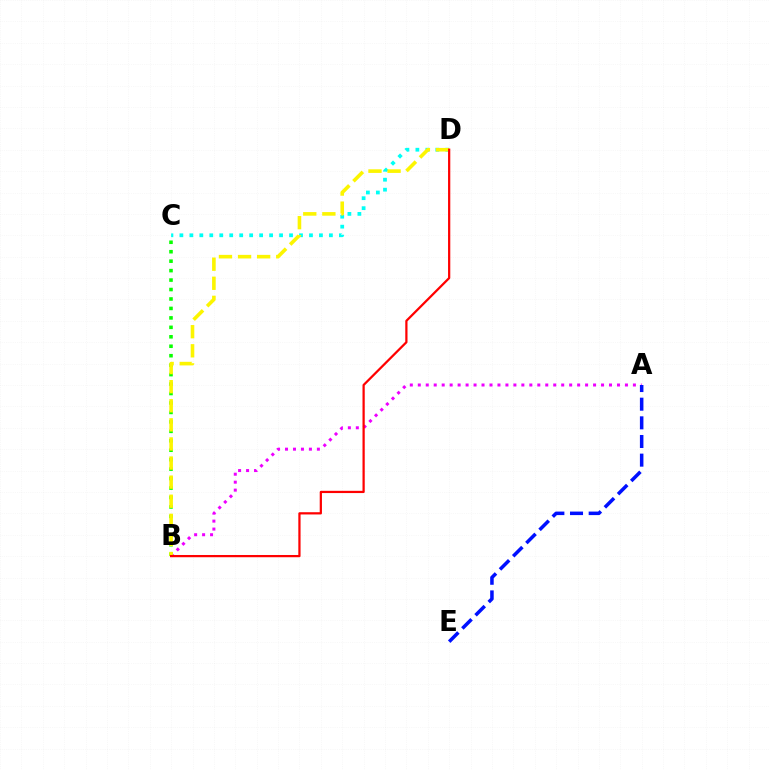{('A', 'B'): [{'color': '#ee00ff', 'line_style': 'dotted', 'thickness': 2.16}], ('B', 'C'): [{'color': '#08ff00', 'line_style': 'dotted', 'thickness': 2.57}], ('A', 'E'): [{'color': '#0010ff', 'line_style': 'dashed', 'thickness': 2.53}], ('C', 'D'): [{'color': '#00fff6', 'line_style': 'dotted', 'thickness': 2.71}], ('B', 'D'): [{'color': '#fcf500', 'line_style': 'dashed', 'thickness': 2.59}, {'color': '#ff0000', 'line_style': 'solid', 'thickness': 1.61}]}